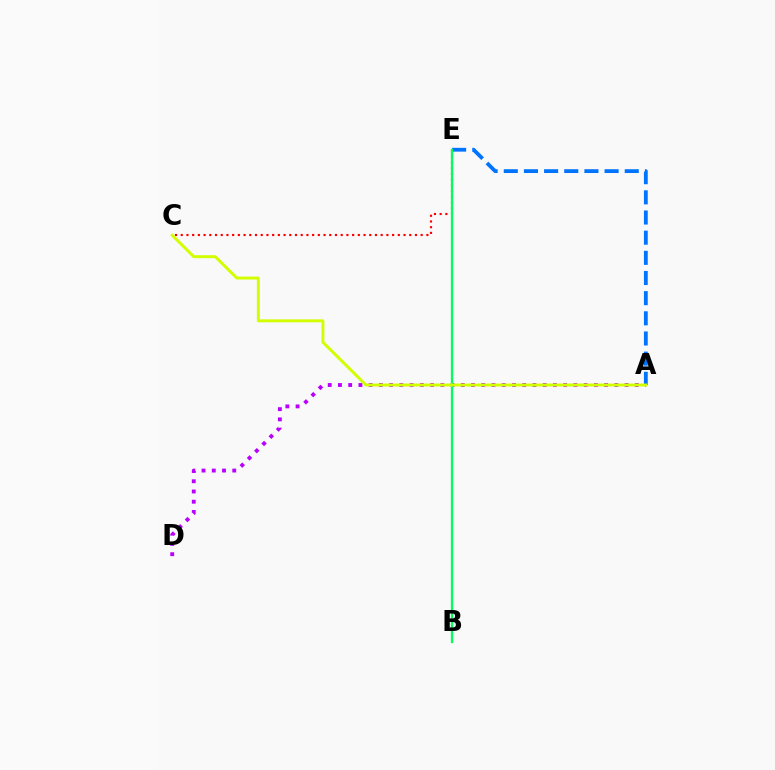{('A', 'E'): [{'color': '#0074ff', 'line_style': 'dashed', 'thickness': 2.74}], ('A', 'D'): [{'color': '#b900ff', 'line_style': 'dotted', 'thickness': 2.78}], ('C', 'E'): [{'color': '#ff0000', 'line_style': 'dotted', 'thickness': 1.55}], ('B', 'E'): [{'color': '#00ff5c', 'line_style': 'solid', 'thickness': 1.65}], ('A', 'C'): [{'color': '#d1ff00', 'line_style': 'solid', 'thickness': 2.12}]}